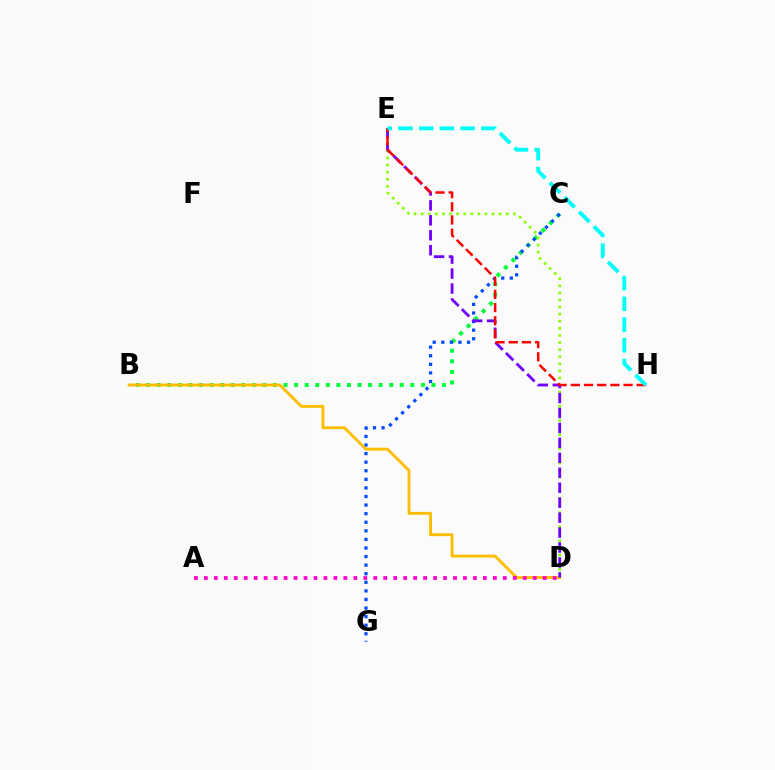{('B', 'C'): [{'color': '#00ff39', 'line_style': 'dotted', 'thickness': 2.87}], ('C', 'G'): [{'color': '#004bff', 'line_style': 'dotted', 'thickness': 2.33}], ('B', 'D'): [{'color': '#ffbd00', 'line_style': 'solid', 'thickness': 2.08}], ('A', 'D'): [{'color': '#ff00cf', 'line_style': 'dotted', 'thickness': 2.71}], ('D', 'E'): [{'color': '#84ff00', 'line_style': 'dotted', 'thickness': 1.93}, {'color': '#7200ff', 'line_style': 'dashed', 'thickness': 2.03}], ('E', 'H'): [{'color': '#ff0000', 'line_style': 'dashed', 'thickness': 1.79}, {'color': '#00fff6', 'line_style': 'dashed', 'thickness': 2.81}]}